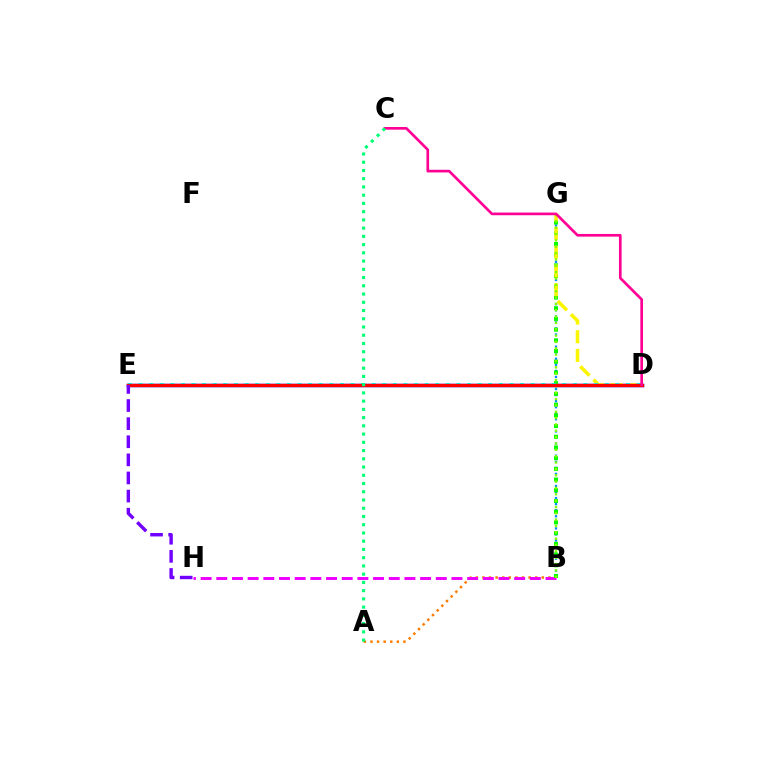{('A', 'B'): [{'color': '#ff7c00', 'line_style': 'dotted', 'thickness': 1.79}], ('B', 'H'): [{'color': '#ee00ff', 'line_style': 'dashed', 'thickness': 2.13}], ('D', 'E'): [{'color': '#0010ff', 'line_style': 'solid', 'thickness': 2.48}, {'color': '#00fff6', 'line_style': 'dotted', 'thickness': 2.88}, {'color': '#ff0000', 'line_style': 'solid', 'thickness': 2.4}], ('B', 'G'): [{'color': '#008cff', 'line_style': 'dotted', 'thickness': 1.65}, {'color': '#08ff00', 'line_style': 'dotted', 'thickness': 2.91}, {'color': '#84ff00', 'line_style': 'dotted', 'thickness': 1.72}], ('D', 'G'): [{'color': '#fcf500', 'line_style': 'dashed', 'thickness': 2.54}], ('E', 'H'): [{'color': '#7200ff', 'line_style': 'dashed', 'thickness': 2.46}], ('C', 'D'): [{'color': '#ff0094', 'line_style': 'solid', 'thickness': 1.92}], ('A', 'C'): [{'color': '#00ff74', 'line_style': 'dotted', 'thickness': 2.24}]}